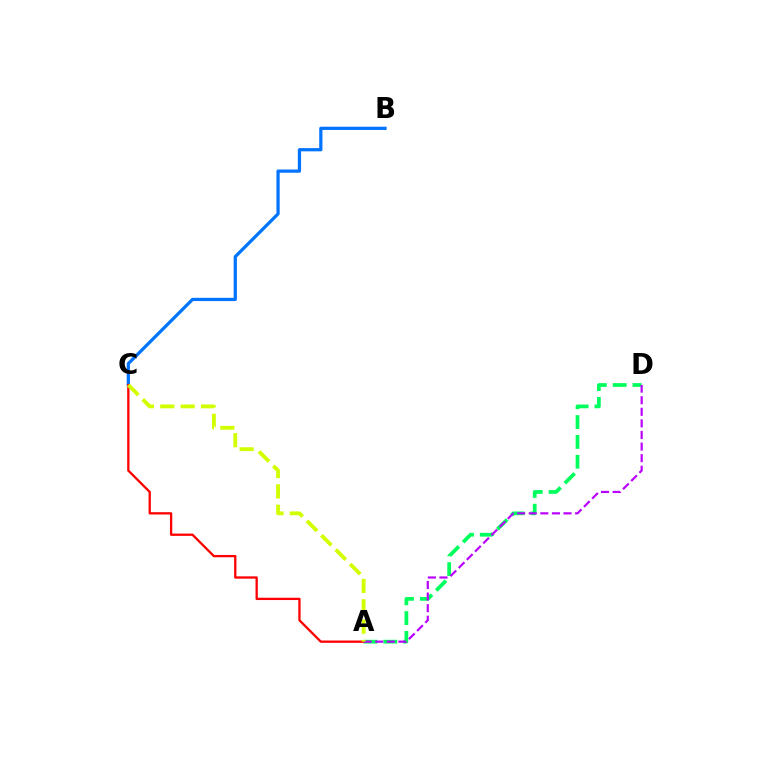{('B', 'C'): [{'color': '#0074ff', 'line_style': 'solid', 'thickness': 2.32}], ('A', 'D'): [{'color': '#00ff5c', 'line_style': 'dashed', 'thickness': 2.69}, {'color': '#b900ff', 'line_style': 'dashed', 'thickness': 1.57}], ('A', 'C'): [{'color': '#ff0000', 'line_style': 'solid', 'thickness': 1.66}, {'color': '#d1ff00', 'line_style': 'dashed', 'thickness': 2.77}]}